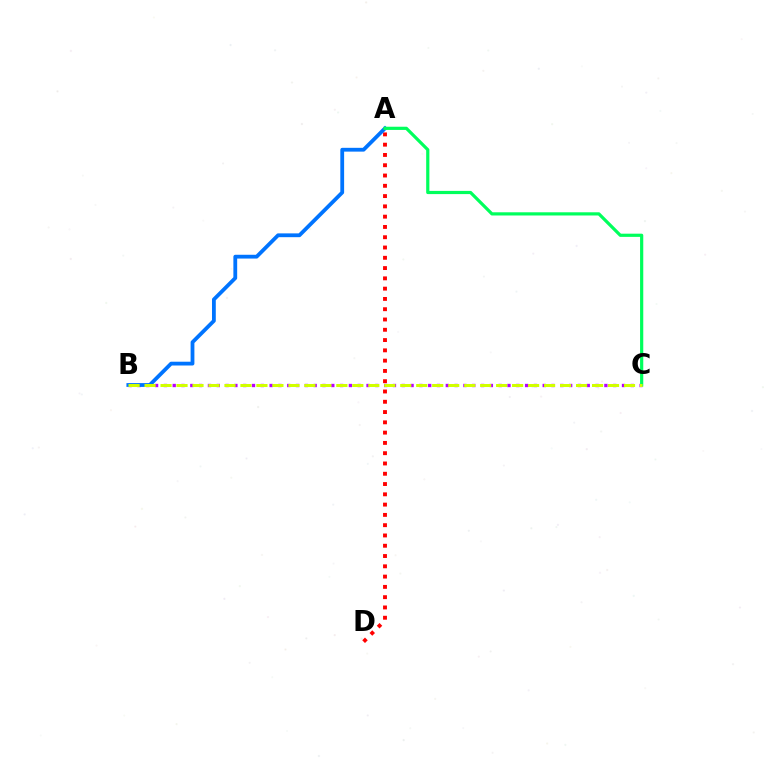{('B', 'C'): [{'color': '#b900ff', 'line_style': 'dotted', 'thickness': 2.39}, {'color': '#d1ff00', 'line_style': 'dashed', 'thickness': 2.17}], ('A', 'D'): [{'color': '#ff0000', 'line_style': 'dotted', 'thickness': 2.79}], ('A', 'B'): [{'color': '#0074ff', 'line_style': 'solid', 'thickness': 2.73}], ('A', 'C'): [{'color': '#00ff5c', 'line_style': 'solid', 'thickness': 2.3}]}